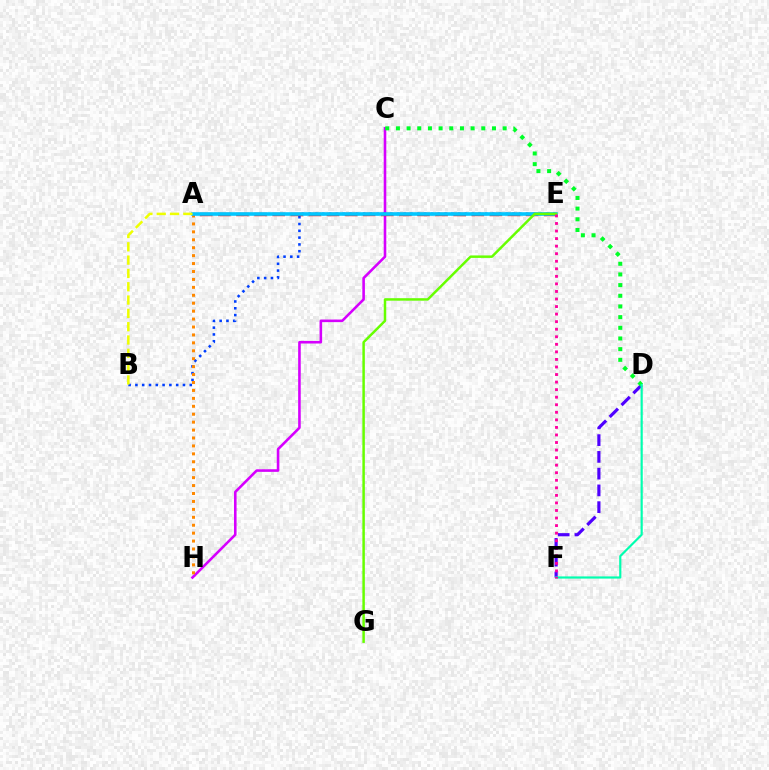{('C', 'H'): [{'color': '#d600ff', 'line_style': 'solid', 'thickness': 1.86}], ('D', 'F'): [{'color': '#4f00ff', 'line_style': 'dashed', 'thickness': 2.28}, {'color': '#00ffaf', 'line_style': 'solid', 'thickness': 1.57}], ('C', 'D'): [{'color': '#00ff27', 'line_style': 'dotted', 'thickness': 2.9}], ('B', 'E'): [{'color': '#003fff', 'line_style': 'dotted', 'thickness': 1.85}], ('A', 'H'): [{'color': '#ff8800', 'line_style': 'dotted', 'thickness': 2.15}], ('A', 'E'): [{'color': '#ff0000', 'line_style': 'dashed', 'thickness': 2.46}, {'color': '#00c7ff', 'line_style': 'solid', 'thickness': 2.58}], ('E', 'G'): [{'color': '#66ff00', 'line_style': 'solid', 'thickness': 1.79}], ('A', 'B'): [{'color': '#eeff00', 'line_style': 'dashed', 'thickness': 1.81}], ('E', 'F'): [{'color': '#ff00a0', 'line_style': 'dotted', 'thickness': 2.05}]}